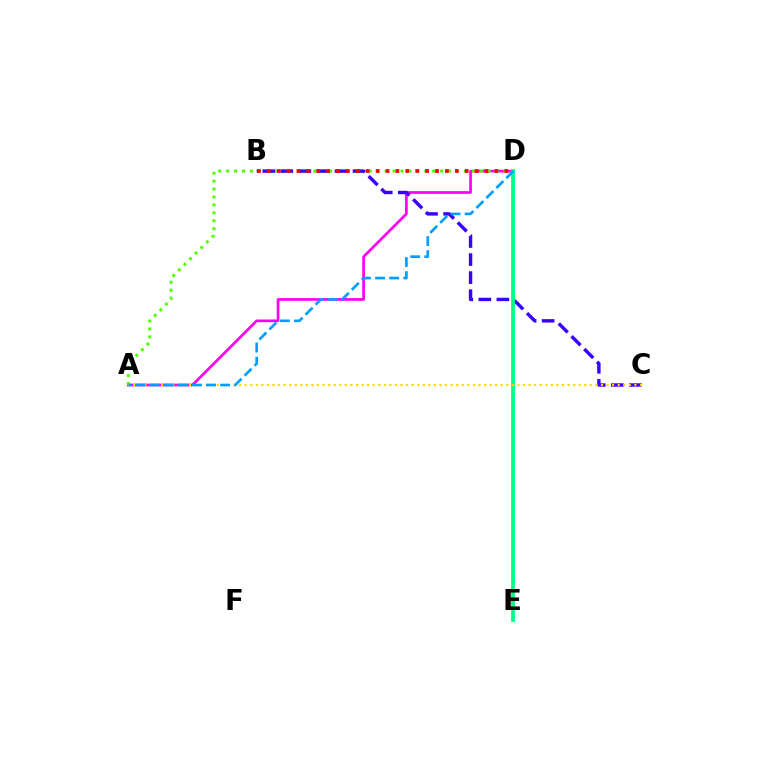{('A', 'D'): [{'color': '#ff00ed', 'line_style': 'solid', 'thickness': 1.93}, {'color': '#4fff00', 'line_style': 'dotted', 'thickness': 2.15}, {'color': '#009eff', 'line_style': 'dashed', 'thickness': 1.92}], ('B', 'C'): [{'color': '#3700ff', 'line_style': 'dashed', 'thickness': 2.45}], ('D', 'E'): [{'color': '#00ff86', 'line_style': 'solid', 'thickness': 2.71}], ('A', 'C'): [{'color': '#ffd500', 'line_style': 'dotted', 'thickness': 1.51}], ('B', 'D'): [{'color': '#ff0000', 'line_style': 'dotted', 'thickness': 2.69}]}